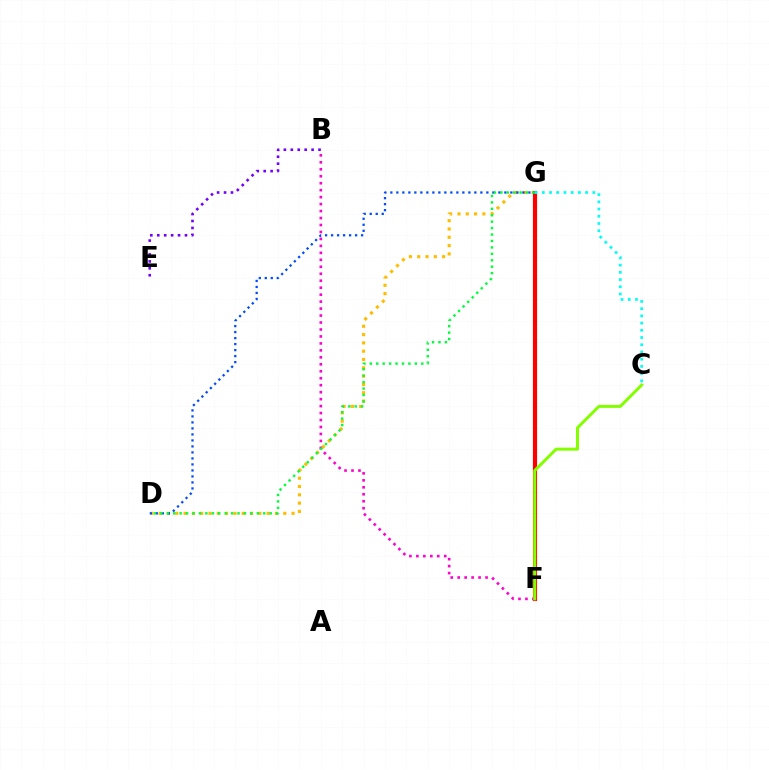{('D', 'G'): [{'color': '#ffbd00', 'line_style': 'dotted', 'thickness': 2.26}, {'color': '#004bff', 'line_style': 'dotted', 'thickness': 1.63}, {'color': '#00ff39', 'line_style': 'dotted', 'thickness': 1.75}], ('B', 'E'): [{'color': '#7200ff', 'line_style': 'dotted', 'thickness': 1.88}], ('F', 'G'): [{'color': '#ff0000', 'line_style': 'solid', 'thickness': 3.0}], ('B', 'F'): [{'color': '#ff00cf', 'line_style': 'dotted', 'thickness': 1.89}], ('C', 'G'): [{'color': '#00fff6', 'line_style': 'dotted', 'thickness': 1.96}], ('C', 'F'): [{'color': '#84ff00', 'line_style': 'solid', 'thickness': 2.16}]}